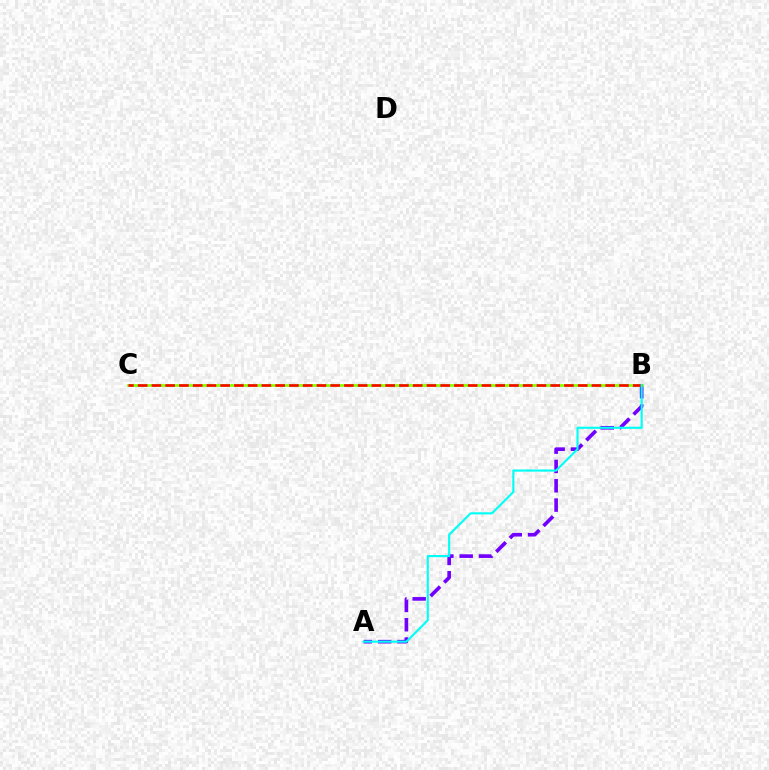{('A', 'B'): [{'color': '#7200ff', 'line_style': 'dashed', 'thickness': 2.62}, {'color': '#00fff6', 'line_style': 'solid', 'thickness': 1.53}], ('B', 'C'): [{'color': '#84ff00', 'line_style': 'solid', 'thickness': 1.97}, {'color': '#ff0000', 'line_style': 'dashed', 'thickness': 1.87}]}